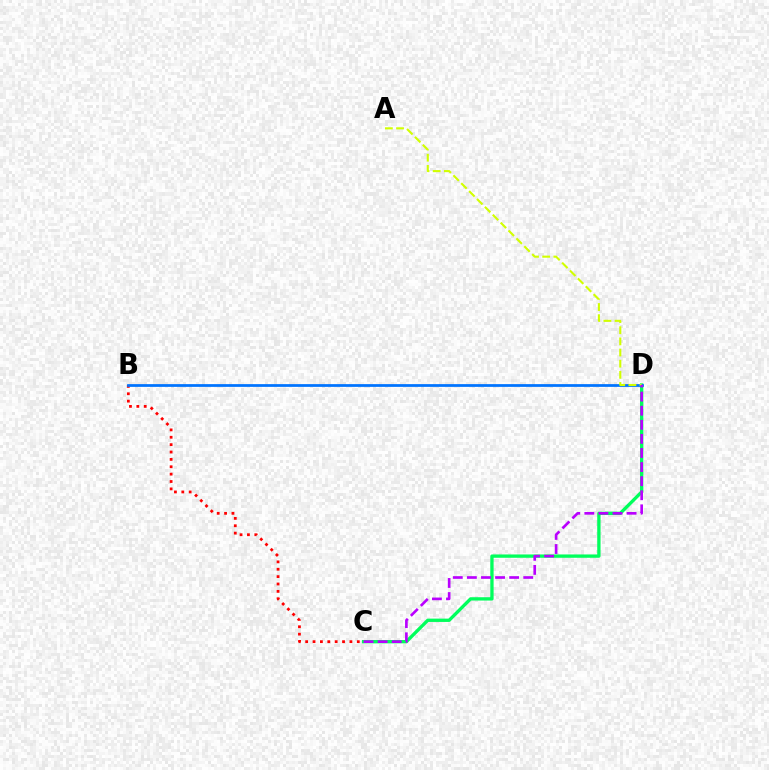{('B', 'C'): [{'color': '#ff0000', 'line_style': 'dotted', 'thickness': 2.0}], ('C', 'D'): [{'color': '#00ff5c', 'line_style': 'solid', 'thickness': 2.39}, {'color': '#b900ff', 'line_style': 'dashed', 'thickness': 1.91}], ('B', 'D'): [{'color': '#0074ff', 'line_style': 'solid', 'thickness': 1.98}], ('A', 'D'): [{'color': '#d1ff00', 'line_style': 'dashed', 'thickness': 1.51}]}